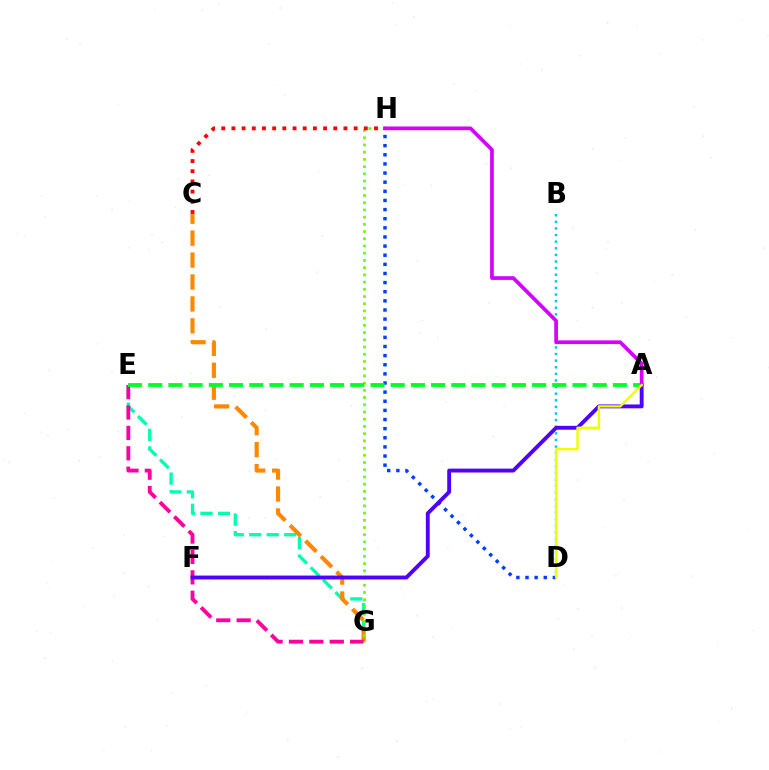{('E', 'G'): [{'color': '#00ffaf', 'line_style': 'dashed', 'thickness': 2.38}, {'color': '#ff00a0', 'line_style': 'dashed', 'thickness': 2.77}], ('C', 'G'): [{'color': '#ff8800', 'line_style': 'dashed', 'thickness': 2.98}], ('D', 'H'): [{'color': '#003fff', 'line_style': 'dotted', 'thickness': 2.48}], ('B', 'D'): [{'color': '#00c7ff', 'line_style': 'dotted', 'thickness': 1.8}], ('G', 'H'): [{'color': '#66ff00', 'line_style': 'dotted', 'thickness': 1.96}], ('A', 'F'): [{'color': '#4f00ff', 'line_style': 'solid', 'thickness': 2.79}], ('A', 'E'): [{'color': '#00ff27', 'line_style': 'dashed', 'thickness': 2.74}], ('C', 'H'): [{'color': '#ff0000', 'line_style': 'dotted', 'thickness': 2.77}], ('A', 'H'): [{'color': '#d600ff', 'line_style': 'solid', 'thickness': 2.67}], ('A', 'D'): [{'color': '#eeff00', 'line_style': 'solid', 'thickness': 1.7}]}